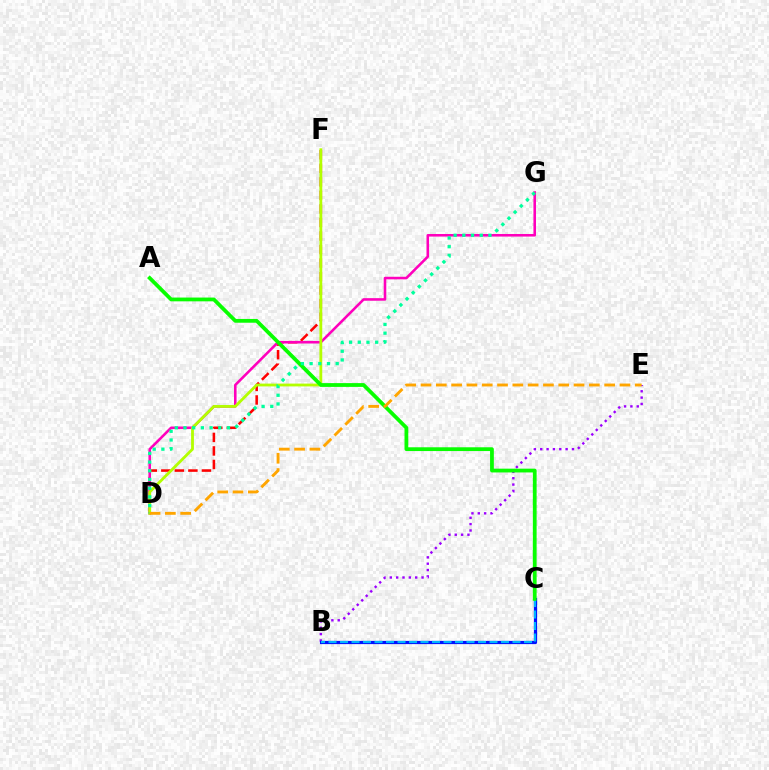{('D', 'F'): [{'color': '#ff0000', 'line_style': 'dashed', 'thickness': 1.84}, {'color': '#b3ff00', 'line_style': 'solid', 'thickness': 2.03}], ('B', 'E'): [{'color': '#9b00ff', 'line_style': 'dotted', 'thickness': 1.72}], ('D', 'G'): [{'color': '#ff00bd', 'line_style': 'solid', 'thickness': 1.85}, {'color': '#00ff9d', 'line_style': 'dotted', 'thickness': 2.36}], ('B', 'C'): [{'color': '#0010ff', 'line_style': 'solid', 'thickness': 2.31}, {'color': '#00b5ff', 'line_style': 'dashed', 'thickness': 1.56}], ('A', 'C'): [{'color': '#08ff00', 'line_style': 'solid', 'thickness': 2.72}], ('D', 'E'): [{'color': '#ffa500', 'line_style': 'dashed', 'thickness': 2.08}]}